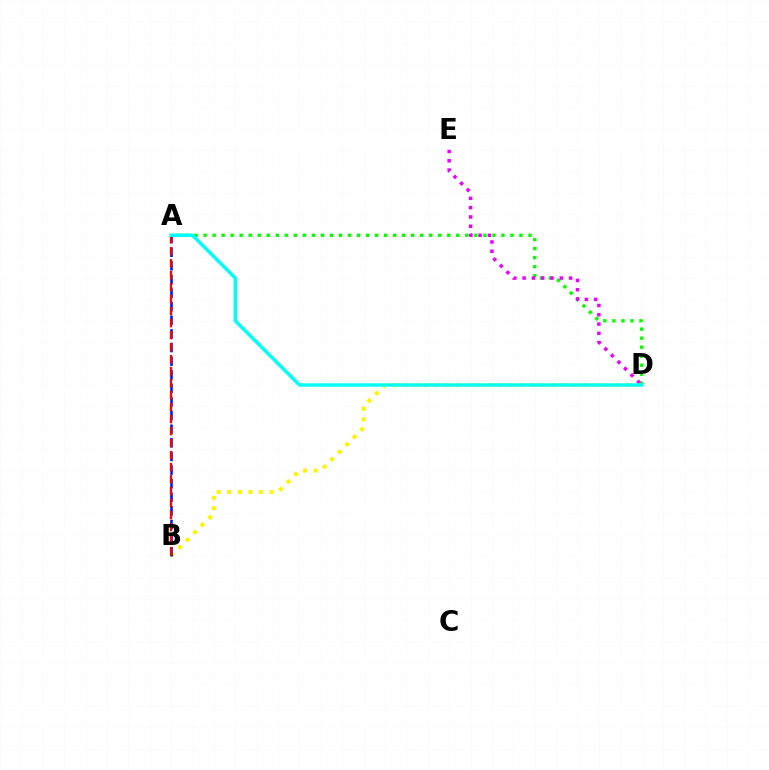{('B', 'D'): [{'color': '#fcf500', 'line_style': 'dotted', 'thickness': 2.87}], ('A', 'B'): [{'color': '#0010ff', 'line_style': 'dashed', 'thickness': 1.85}, {'color': '#ff0000', 'line_style': 'dashed', 'thickness': 1.63}], ('A', 'D'): [{'color': '#08ff00', 'line_style': 'dotted', 'thickness': 2.45}, {'color': '#00fff6', 'line_style': 'solid', 'thickness': 2.49}], ('D', 'E'): [{'color': '#ee00ff', 'line_style': 'dotted', 'thickness': 2.52}]}